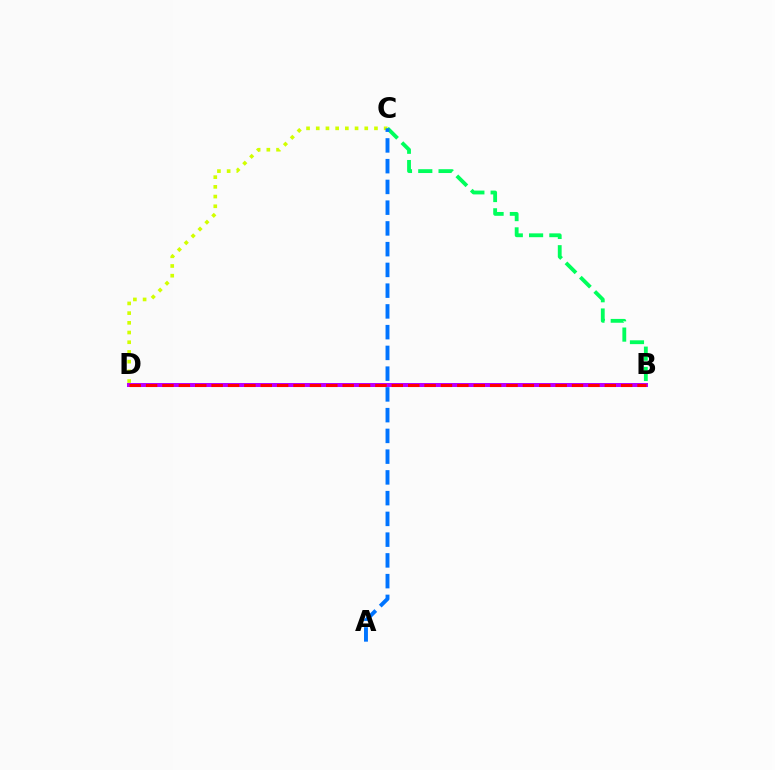{('C', 'D'): [{'color': '#d1ff00', 'line_style': 'dotted', 'thickness': 2.64}], ('B', 'C'): [{'color': '#00ff5c', 'line_style': 'dashed', 'thickness': 2.76}], ('A', 'C'): [{'color': '#0074ff', 'line_style': 'dashed', 'thickness': 2.82}], ('B', 'D'): [{'color': '#b900ff', 'line_style': 'solid', 'thickness': 2.87}, {'color': '#ff0000', 'line_style': 'dashed', 'thickness': 2.23}]}